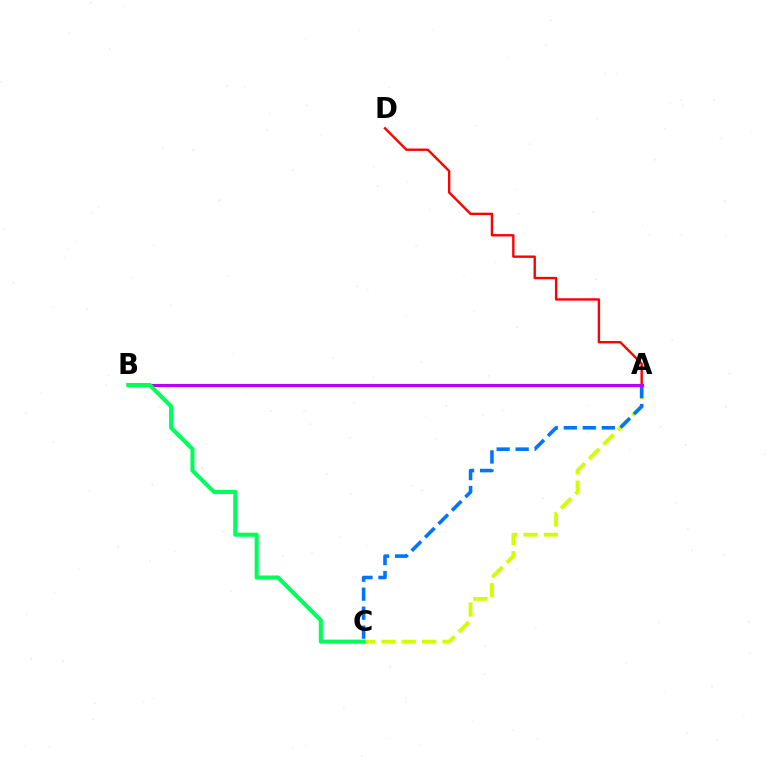{('A', 'C'): [{'color': '#d1ff00', 'line_style': 'dashed', 'thickness': 2.77}, {'color': '#0074ff', 'line_style': 'dashed', 'thickness': 2.58}], ('A', 'D'): [{'color': '#ff0000', 'line_style': 'solid', 'thickness': 1.72}], ('A', 'B'): [{'color': '#b900ff', 'line_style': 'solid', 'thickness': 2.25}], ('B', 'C'): [{'color': '#00ff5c', 'line_style': 'solid', 'thickness': 2.94}]}